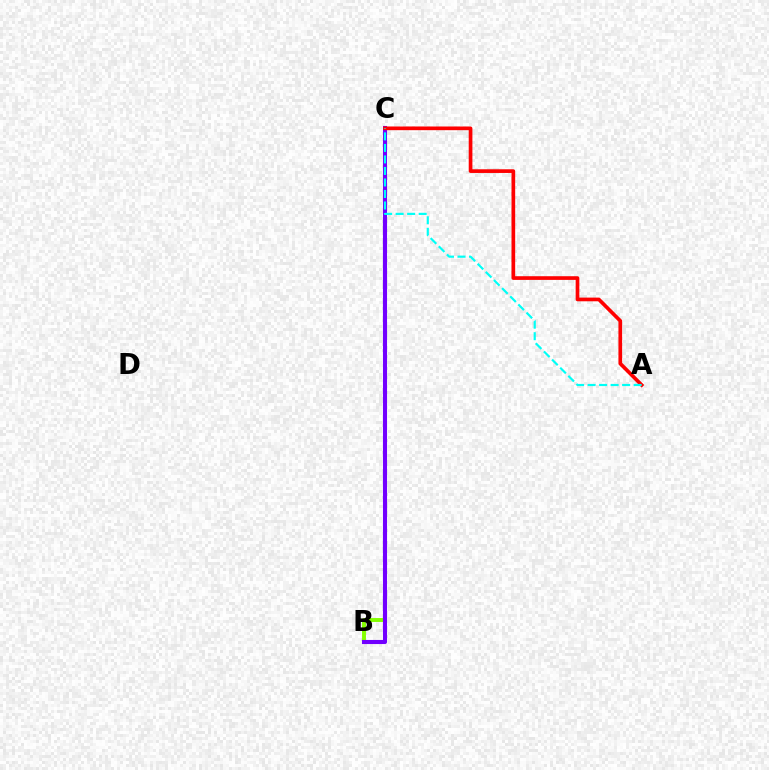{('B', 'C'): [{'color': '#84ff00', 'line_style': 'solid', 'thickness': 2.82}, {'color': '#7200ff', 'line_style': 'solid', 'thickness': 2.95}], ('A', 'C'): [{'color': '#ff0000', 'line_style': 'solid', 'thickness': 2.65}, {'color': '#00fff6', 'line_style': 'dashed', 'thickness': 1.56}]}